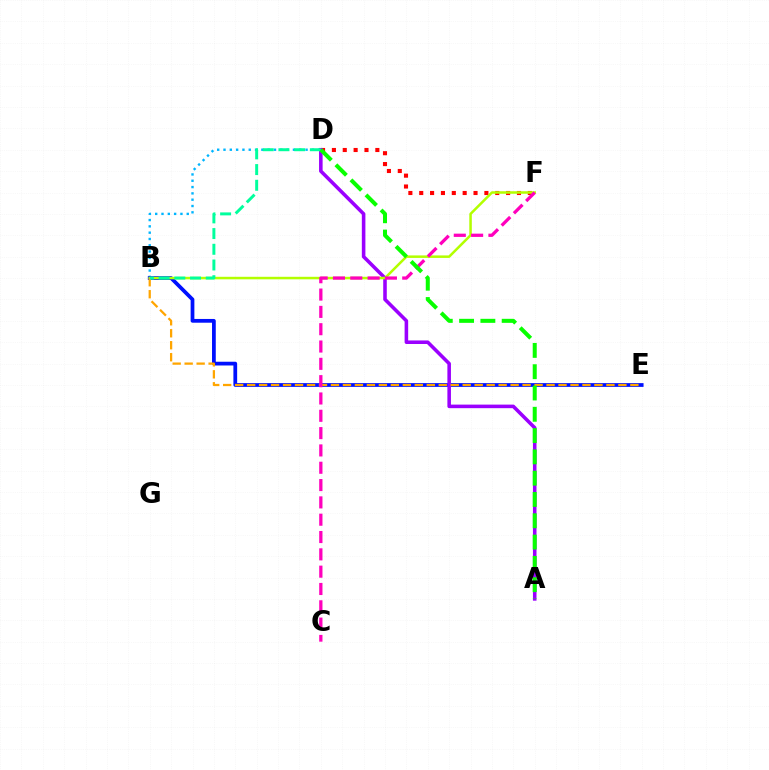{('B', 'D'): [{'color': '#00b5ff', 'line_style': 'dotted', 'thickness': 1.72}, {'color': '#00ff9d', 'line_style': 'dashed', 'thickness': 2.13}], ('B', 'E'): [{'color': '#0010ff', 'line_style': 'solid', 'thickness': 2.7}, {'color': '#ffa500', 'line_style': 'dashed', 'thickness': 1.63}], ('D', 'F'): [{'color': '#ff0000', 'line_style': 'dotted', 'thickness': 2.95}], ('A', 'D'): [{'color': '#9b00ff', 'line_style': 'solid', 'thickness': 2.57}, {'color': '#08ff00', 'line_style': 'dashed', 'thickness': 2.89}], ('B', 'F'): [{'color': '#b3ff00', 'line_style': 'solid', 'thickness': 1.81}], ('C', 'F'): [{'color': '#ff00bd', 'line_style': 'dashed', 'thickness': 2.35}]}